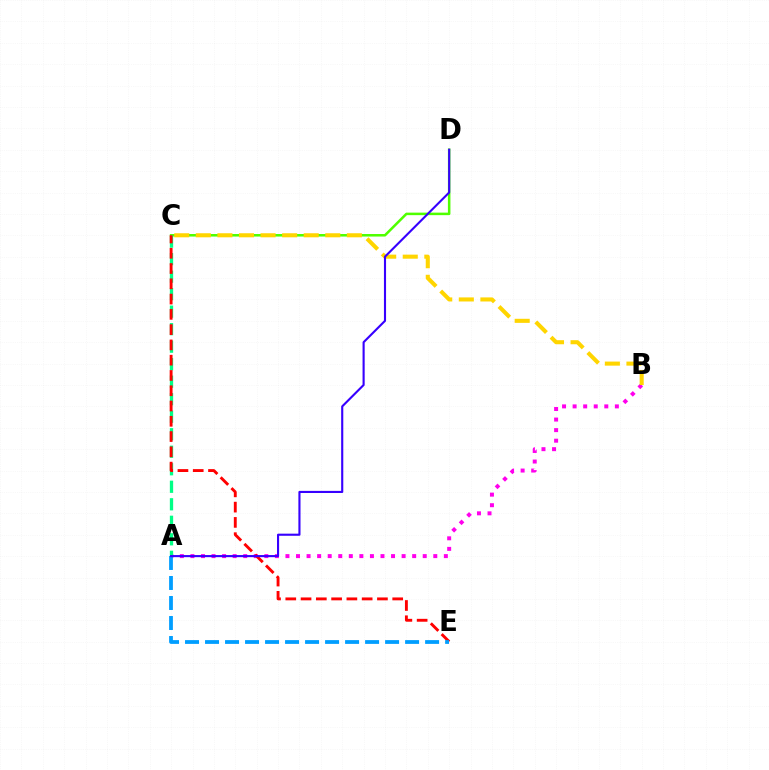{('A', 'B'): [{'color': '#ff00ed', 'line_style': 'dotted', 'thickness': 2.87}], ('C', 'D'): [{'color': '#4fff00', 'line_style': 'solid', 'thickness': 1.82}], ('A', 'C'): [{'color': '#00ff86', 'line_style': 'dashed', 'thickness': 2.38}], ('B', 'C'): [{'color': '#ffd500', 'line_style': 'dashed', 'thickness': 2.93}], ('C', 'E'): [{'color': '#ff0000', 'line_style': 'dashed', 'thickness': 2.08}], ('A', 'E'): [{'color': '#009eff', 'line_style': 'dashed', 'thickness': 2.72}], ('A', 'D'): [{'color': '#3700ff', 'line_style': 'solid', 'thickness': 1.52}]}